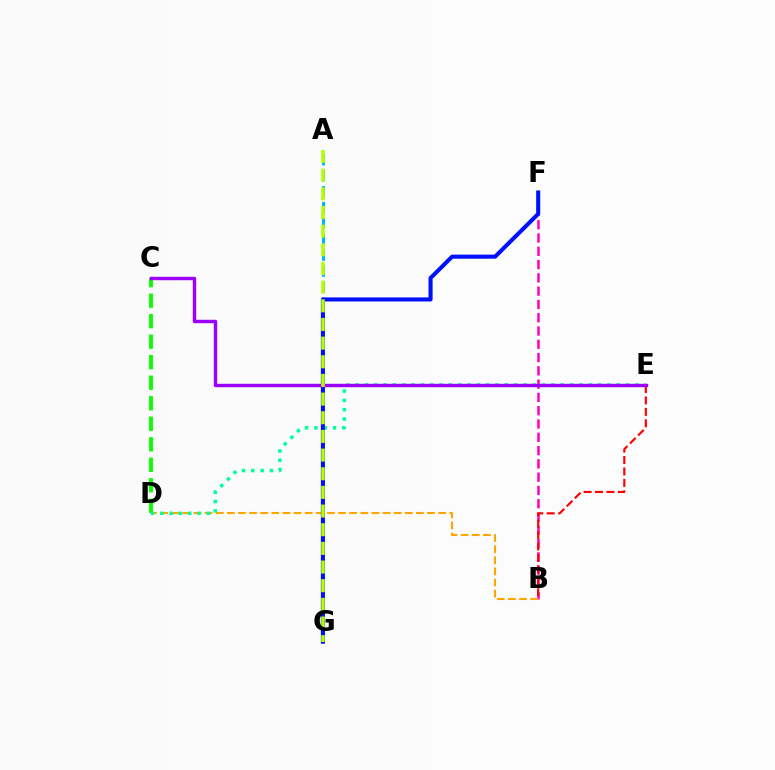{('B', 'F'): [{'color': '#ff00bd', 'line_style': 'dashed', 'thickness': 1.8}], ('B', 'D'): [{'color': '#ffa500', 'line_style': 'dashed', 'thickness': 1.51}], ('A', 'G'): [{'color': '#00b5ff', 'line_style': 'dashed', 'thickness': 2.16}, {'color': '#b3ff00', 'line_style': 'dashed', 'thickness': 2.53}], ('C', 'D'): [{'color': '#08ff00', 'line_style': 'dashed', 'thickness': 2.79}], ('B', 'E'): [{'color': '#ff0000', 'line_style': 'dashed', 'thickness': 1.55}], ('D', 'E'): [{'color': '#00ff9d', 'line_style': 'dotted', 'thickness': 2.53}], ('F', 'G'): [{'color': '#0010ff', 'line_style': 'solid', 'thickness': 2.94}], ('C', 'E'): [{'color': '#9b00ff', 'line_style': 'solid', 'thickness': 2.45}]}